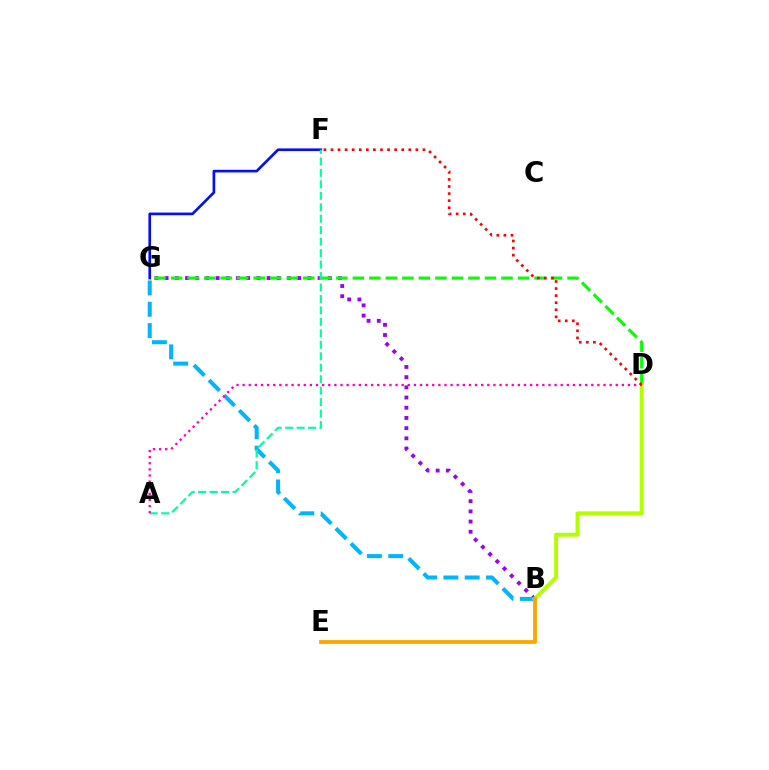{('F', 'G'): [{'color': '#0010ff', 'line_style': 'solid', 'thickness': 1.91}], ('B', 'G'): [{'color': '#9b00ff', 'line_style': 'dotted', 'thickness': 2.77}, {'color': '#00b5ff', 'line_style': 'dashed', 'thickness': 2.9}], ('D', 'G'): [{'color': '#08ff00', 'line_style': 'dashed', 'thickness': 2.24}], ('A', 'F'): [{'color': '#00ff9d', 'line_style': 'dashed', 'thickness': 1.56}], ('B', 'D'): [{'color': '#b3ff00', 'line_style': 'solid', 'thickness': 2.85}], ('A', 'D'): [{'color': '#ff00bd', 'line_style': 'dotted', 'thickness': 1.66}], ('B', 'E'): [{'color': '#ffa500', 'line_style': 'solid', 'thickness': 2.75}], ('D', 'F'): [{'color': '#ff0000', 'line_style': 'dotted', 'thickness': 1.92}]}